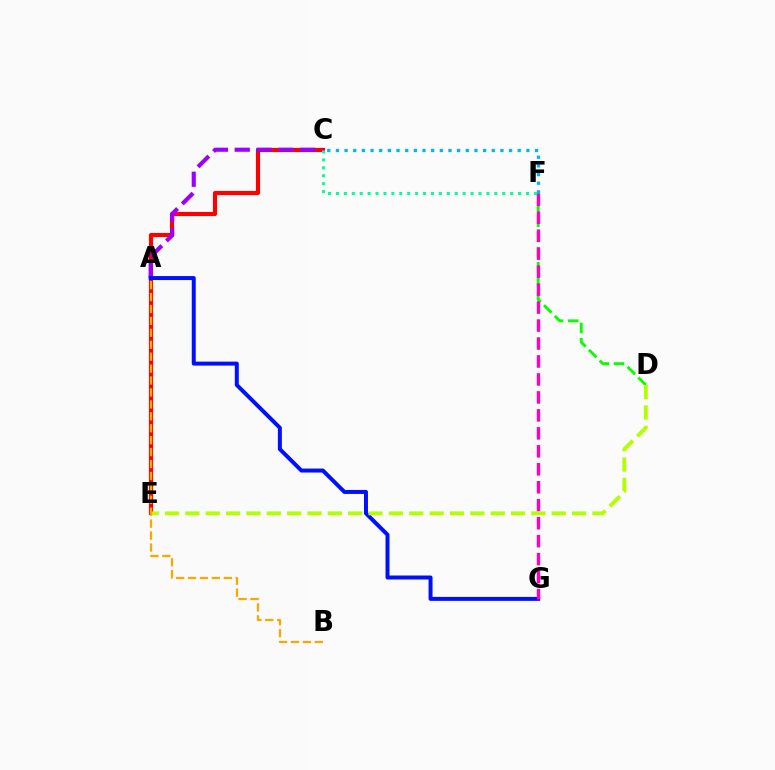{('C', 'E'): [{'color': '#ff0000', 'line_style': 'solid', 'thickness': 2.97}], ('A', 'C'): [{'color': '#9b00ff', 'line_style': 'dashed', 'thickness': 2.96}], ('A', 'G'): [{'color': '#0010ff', 'line_style': 'solid', 'thickness': 2.87}], ('D', 'F'): [{'color': '#08ff00', 'line_style': 'dashed', 'thickness': 2.06}], ('F', 'G'): [{'color': '#ff00bd', 'line_style': 'dashed', 'thickness': 2.44}], ('D', 'E'): [{'color': '#b3ff00', 'line_style': 'dashed', 'thickness': 2.77}], ('C', 'F'): [{'color': '#00b5ff', 'line_style': 'dotted', 'thickness': 2.35}, {'color': '#00ff9d', 'line_style': 'dotted', 'thickness': 2.15}], ('A', 'B'): [{'color': '#ffa500', 'line_style': 'dashed', 'thickness': 1.62}]}